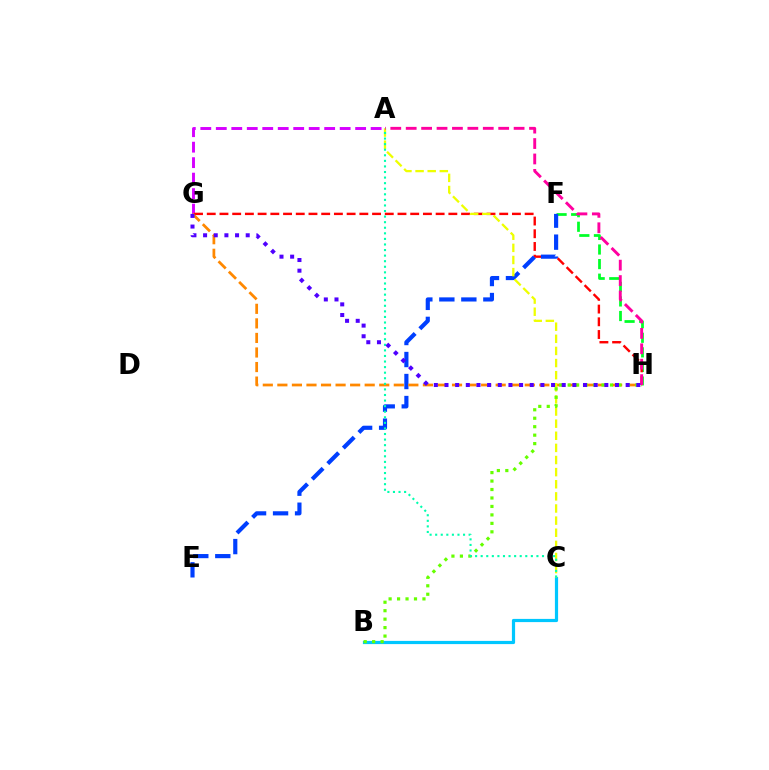{('A', 'G'): [{'color': '#d600ff', 'line_style': 'dashed', 'thickness': 2.1}], ('F', 'H'): [{'color': '#00ff27', 'line_style': 'dashed', 'thickness': 1.98}], ('G', 'H'): [{'color': '#ff0000', 'line_style': 'dashed', 'thickness': 1.73}, {'color': '#ff8800', 'line_style': 'dashed', 'thickness': 1.98}, {'color': '#4f00ff', 'line_style': 'dotted', 'thickness': 2.9}], ('E', 'F'): [{'color': '#003fff', 'line_style': 'dashed', 'thickness': 2.99}], ('B', 'C'): [{'color': '#00c7ff', 'line_style': 'solid', 'thickness': 2.3}], ('A', 'C'): [{'color': '#eeff00', 'line_style': 'dashed', 'thickness': 1.65}, {'color': '#00ffaf', 'line_style': 'dotted', 'thickness': 1.51}], ('B', 'H'): [{'color': '#66ff00', 'line_style': 'dotted', 'thickness': 2.3}], ('A', 'H'): [{'color': '#ff00a0', 'line_style': 'dashed', 'thickness': 2.09}]}